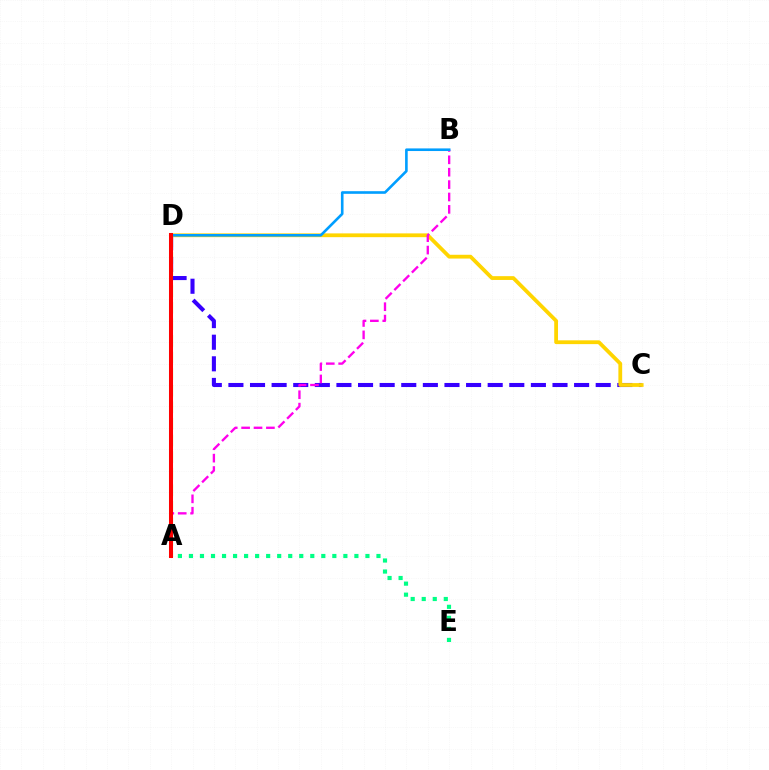{('A', 'D'): [{'color': '#4fff00', 'line_style': 'dashed', 'thickness': 2.26}, {'color': '#ff0000', 'line_style': 'solid', 'thickness': 2.9}], ('C', 'D'): [{'color': '#3700ff', 'line_style': 'dashed', 'thickness': 2.94}, {'color': '#ffd500', 'line_style': 'solid', 'thickness': 2.73}], ('A', 'E'): [{'color': '#00ff86', 'line_style': 'dotted', 'thickness': 3.0}], ('A', 'B'): [{'color': '#ff00ed', 'line_style': 'dashed', 'thickness': 1.68}], ('B', 'D'): [{'color': '#009eff', 'line_style': 'solid', 'thickness': 1.89}]}